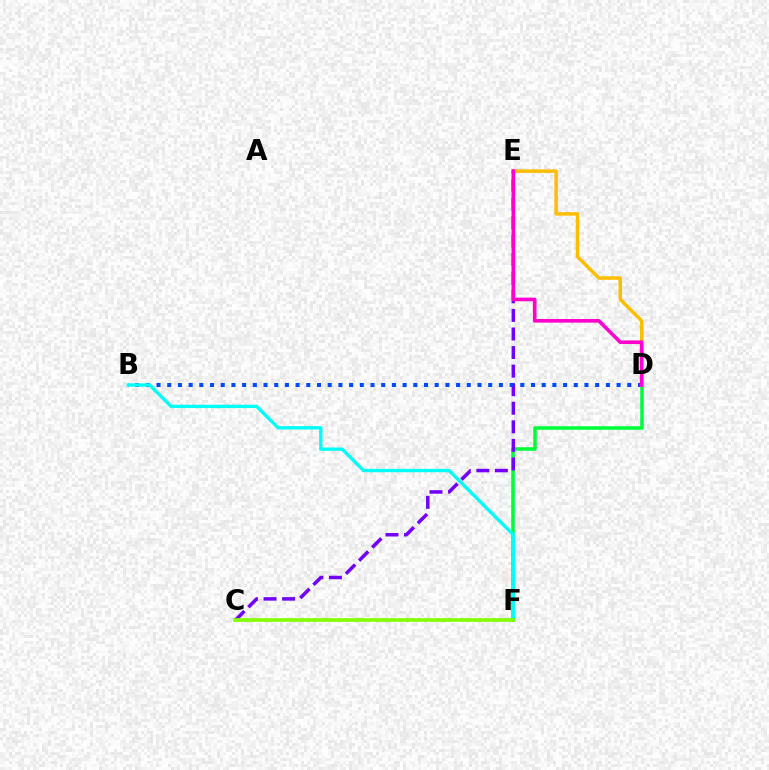{('D', 'F'): [{'color': '#00ff39', 'line_style': 'solid', 'thickness': 2.55}], ('C', 'E'): [{'color': '#7200ff', 'line_style': 'dashed', 'thickness': 2.52}], ('B', 'D'): [{'color': '#004bff', 'line_style': 'dotted', 'thickness': 2.91}], ('C', 'F'): [{'color': '#ff0000', 'line_style': 'dotted', 'thickness': 1.67}, {'color': '#84ff00', 'line_style': 'solid', 'thickness': 2.65}], ('D', 'E'): [{'color': '#ffbd00', 'line_style': 'solid', 'thickness': 2.51}, {'color': '#ff00cf', 'line_style': 'solid', 'thickness': 2.61}], ('B', 'F'): [{'color': '#00fff6', 'line_style': 'solid', 'thickness': 2.41}]}